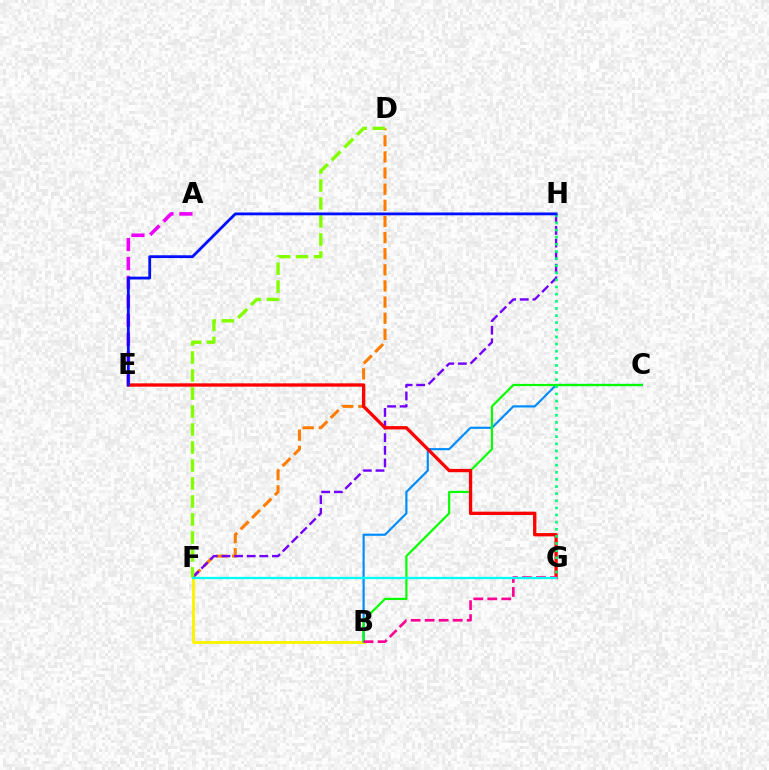{('D', 'F'): [{'color': '#ff7c00', 'line_style': 'dashed', 'thickness': 2.19}, {'color': '#84ff00', 'line_style': 'dashed', 'thickness': 2.44}], ('F', 'H'): [{'color': '#7200ff', 'line_style': 'dashed', 'thickness': 1.72}], ('B', 'F'): [{'color': '#fcf500', 'line_style': 'solid', 'thickness': 2.11}], ('A', 'E'): [{'color': '#ee00ff', 'line_style': 'dashed', 'thickness': 2.57}], ('B', 'C'): [{'color': '#008cff', 'line_style': 'solid', 'thickness': 1.57}, {'color': '#08ff00', 'line_style': 'solid', 'thickness': 1.59}], ('E', 'G'): [{'color': '#ff0000', 'line_style': 'solid', 'thickness': 2.39}], ('G', 'H'): [{'color': '#00ff74', 'line_style': 'dotted', 'thickness': 1.94}], ('B', 'G'): [{'color': '#ff0094', 'line_style': 'dashed', 'thickness': 1.9}], ('F', 'G'): [{'color': '#00fff6', 'line_style': 'solid', 'thickness': 1.64}], ('E', 'H'): [{'color': '#0010ff', 'line_style': 'solid', 'thickness': 2.02}]}